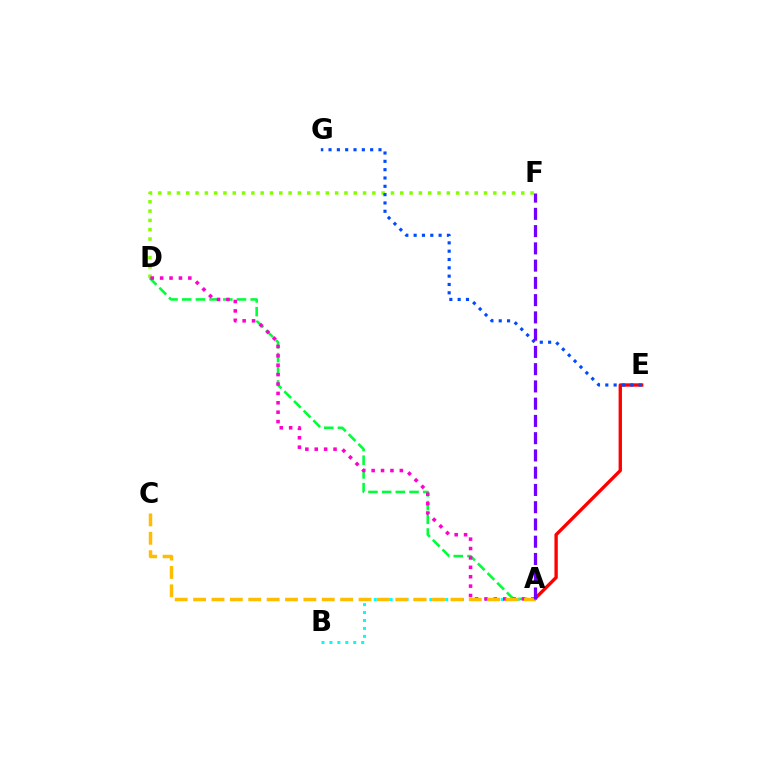{('D', 'F'): [{'color': '#84ff00', 'line_style': 'dotted', 'thickness': 2.53}], ('A', 'E'): [{'color': '#ff0000', 'line_style': 'solid', 'thickness': 2.42}], ('A', 'D'): [{'color': '#00ff39', 'line_style': 'dashed', 'thickness': 1.86}, {'color': '#ff00cf', 'line_style': 'dotted', 'thickness': 2.55}], ('E', 'G'): [{'color': '#004bff', 'line_style': 'dotted', 'thickness': 2.26}], ('A', 'B'): [{'color': '#00fff6', 'line_style': 'dotted', 'thickness': 2.16}], ('A', 'C'): [{'color': '#ffbd00', 'line_style': 'dashed', 'thickness': 2.5}], ('A', 'F'): [{'color': '#7200ff', 'line_style': 'dashed', 'thickness': 2.34}]}